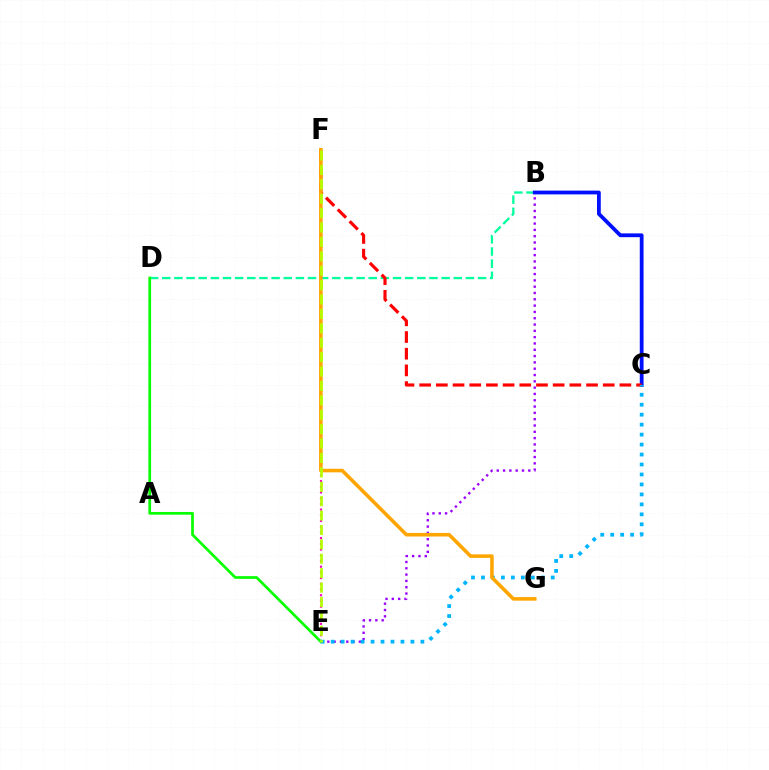{('B', 'D'): [{'color': '#00ff9d', 'line_style': 'dashed', 'thickness': 1.65}], ('B', 'E'): [{'color': '#9b00ff', 'line_style': 'dotted', 'thickness': 1.71}], ('E', 'F'): [{'color': '#ff00bd', 'line_style': 'dotted', 'thickness': 1.55}, {'color': '#b3ff00', 'line_style': 'dashed', 'thickness': 1.96}], ('D', 'E'): [{'color': '#08ff00', 'line_style': 'solid', 'thickness': 1.96}], ('B', 'C'): [{'color': '#0010ff', 'line_style': 'solid', 'thickness': 2.73}], ('C', 'F'): [{'color': '#ff0000', 'line_style': 'dashed', 'thickness': 2.27}], ('C', 'E'): [{'color': '#00b5ff', 'line_style': 'dotted', 'thickness': 2.71}], ('F', 'G'): [{'color': '#ffa500', 'line_style': 'solid', 'thickness': 2.57}]}